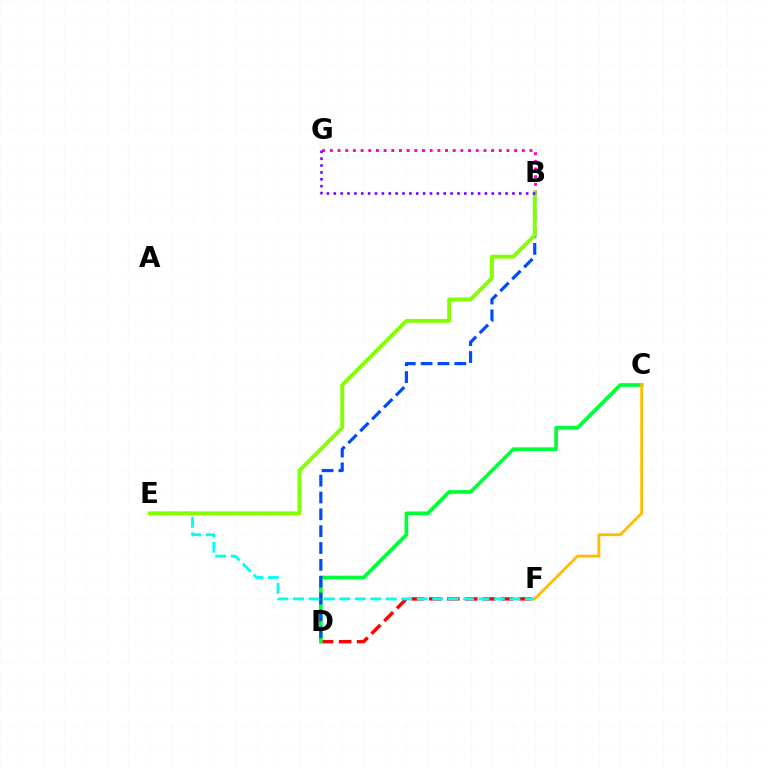{('D', 'F'): [{'color': '#ff0000', 'line_style': 'dashed', 'thickness': 2.44}], ('B', 'G'): [{'color': '#ff00cf', 'line_style': 'dotted', 'thickness': 2.09}, {'color': '#7200ff', 'line_style': 'dotted', 'thickness': 1.87}], ('C', 'D'): [{'color': '#00ff39', 'line_style': 'solid', 'thickness': 2.66}], ('B', 'D'): [{'color': '#004bff', 'line_style': 'dashed', 'thickness': 2.29}], ('E', 'F'): [{'color': '#00fff6', 'line_style': 'dashed', 'thickness': 2.1}], ('B', 'E'): [{'color': '#84ff00', 'line_style': 'solid', 'thickness': 2.8}], ('C', 'F'): [{'color': '#ffbd00', 'line_style': 'solid', 'thickness': 2.06}]}